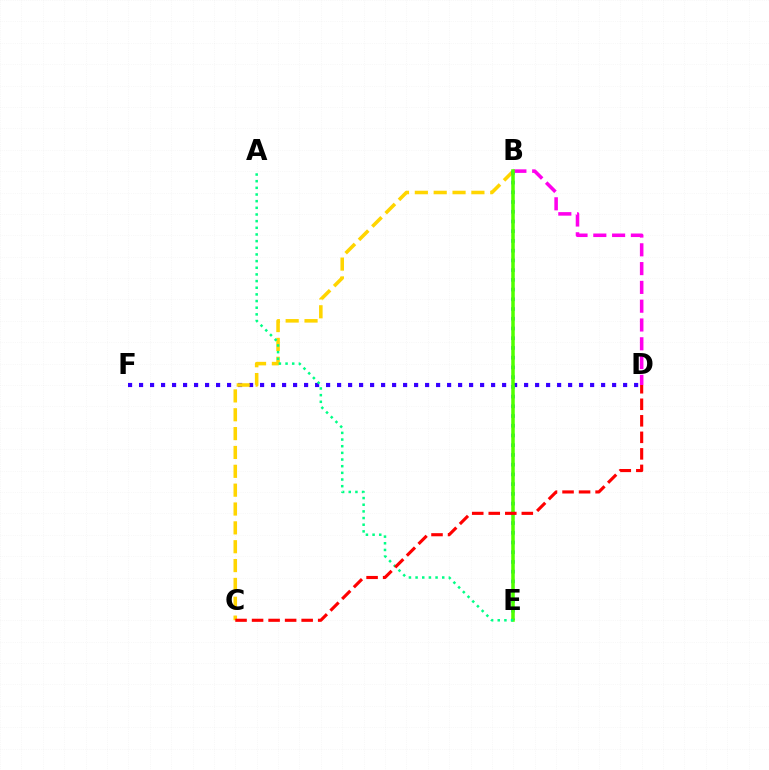{('D', 'F'): [{'color': '#3700ff', 'line_style': 'dotted', 'thickness': 2.99}], ('B', 'C'): [{'color': '#ffd500', 'line_style': 'dashed', 'thickness': 2.56}], ('B', 'E'): [{'color': '#009eff', 'line_style': 'dotted', 'thickness': 2.64}, {'color': '#4fff00', 'line_style': 'solid', 'thickness': 2.54}], ('B', 'D'): [{'color': '#ff00ed', 'line_style': 'dashed', 'thickness': 2.55}], ('A', 'E'): [{'color': '#00ff86', 'line_style': 'dotted', 'thickness': 1.81}], ('C', 'D'): [{'color': '#ff0000', 'line_style': 'dashed', 'thickness': 2.25}]}